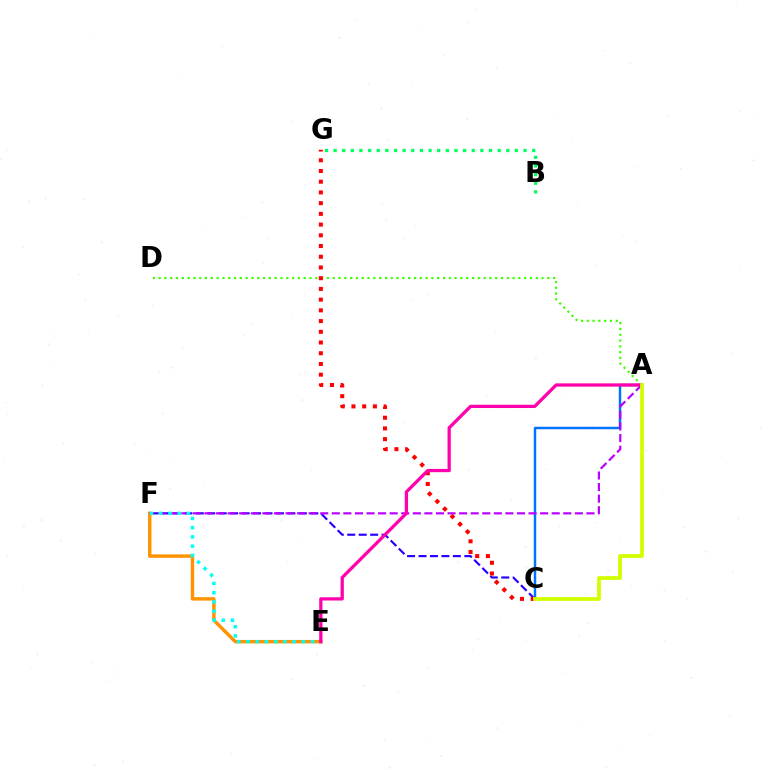{('B', 'G'): [{'color': '#00ff5c', 'line_style': 'dotted', 'thickness': 2.35}], ('C', 'F'): [{'color': '#2500ff', 'line_style': 'dashed', 'thickness': 1.56}], ('A', 'C'): [{'color': '#0074ff', 'line_style': 'solid', 'thickness': 1.78}, {'color': '#d1ff00', 'line_style': 'solid', 'thickness': 2.72}], ('A', 'D'): [{'color': '#3dff00', 'line_style': 'dotted', 'thickness': 1.58}], ('E', 'F'): [{'color': '#ff9400', 'line_style': 'solid', 'thickness': 2.48}, {'color': '#00fff6', 'line_style': 'dotted', 'thickness': 2.51}], ('C', 'G'): [{'color': '#ff0000', 'line_style': 'dotted', 'thickness': 2.91}], ('A', 'F'): [{'color': '#b900ff', 'line_style': 'dashed', 'thickness': 1.57}], ('A', 'E'): [{'color': '#ff00ac', 'line_style': 'solid', 'thickness': 2.35}]}